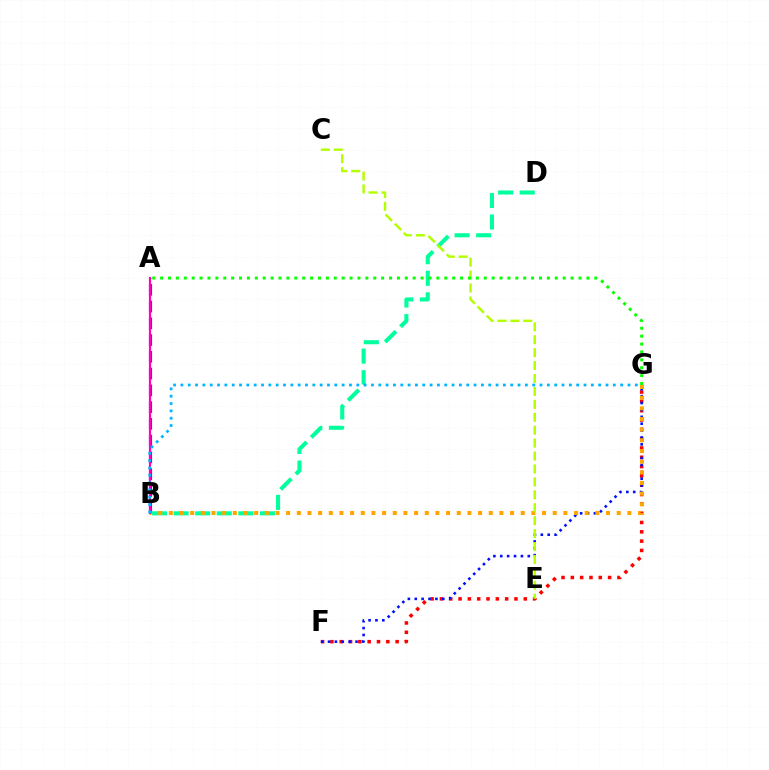{('F', 'G'): [{'color': '#ff0000', 'line_style': 'dotted', 'thickness': 2.53}, {'color': '#0010ff', 'line_style': 'dotted', 'thickness': 1.87}], ('A', 'B'): [{'color': '#9b00ff', 'line_style': 'dashed', 'thickness': 2.28}, {'color': '#ff00bd', 'line_style': 'solid', 'thickness': 1.57}], ('B', 'D'): [{'color': '#00ff9d', 'line_style': 'dashed', 'thickness': 2.93}], ('B', 'G'): [{'color': '#ffa500', 'line_style': 'dotted', 'thickness': 2.9}, {'color': '#00b5ff', 'line_style': 'dotted', 'thickness': 1.99}], ('C', 'E'): [{'color': '#b3ff00', 'line_style': 'dashed', 'thickness': 1.76}], ('A', 'G'): [{'color': '#08ff00', 'line_style': 'dotted', 'thickness': 2.14}]}